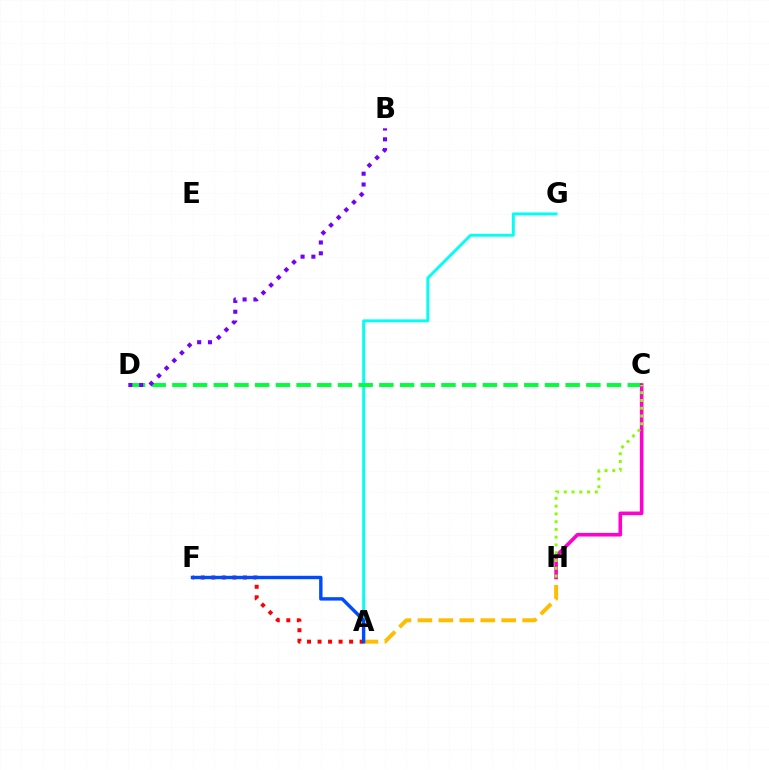{('A', 'G'): [{'color': '#00fff6', 'line_style': 'solid', 'thickness': 2.09}], ('A', 'F'): [{'color': '#ff0000', 'line_style': 'dotted', 'thickness': 2.86}, {'color': '#004bff', 'line_style': 'solid', 'thickness': 2.45}], ('C', 'D'): [{'color': '#00ff39', 'line_style': 'dashed', 'thickness': 2.81}], ('A', 'H'): [{'color': '#ffbd00', 'line_style': 'dashed', 'thickness': 2.85}], ('B', 'D'): [{'color': '#7200ff', 'line_style': 'dotted', 'thickness': 2.94}], ('C', 'H'): [{'color': '#ff00cf', 'line_style': 'solid', 'thickness': 2.59}, {'color': '#84ff00', 'line_style': 'dotted', 'thickness': 2.11}]}